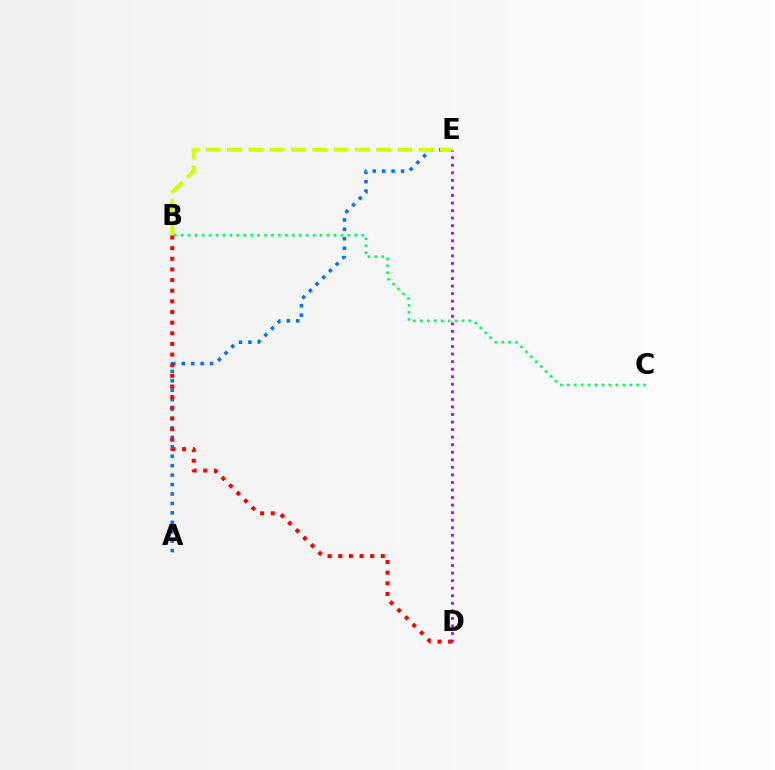{('A', 'E'): [{'color': '#0074ff', 'line_style': 'dotted', 'thickness': 2.56}], ('B', 'E'): [{'color': '#d1ff00', 'line_style': 'dashed', 'thickness': 2.89}], ('B', 'C'): [{'color': '#00ff5c', 'line_style': 'dotted', 'thickness': 1.88}], ('B', 'D'): [{'color': '#ff0000', 'line_style': 'dotted', 'thickness': 2.89}], ('D', 'E'): [{'color': '#b900ff', 'line_style': 'dotted', 'thickness': 2.05}]}